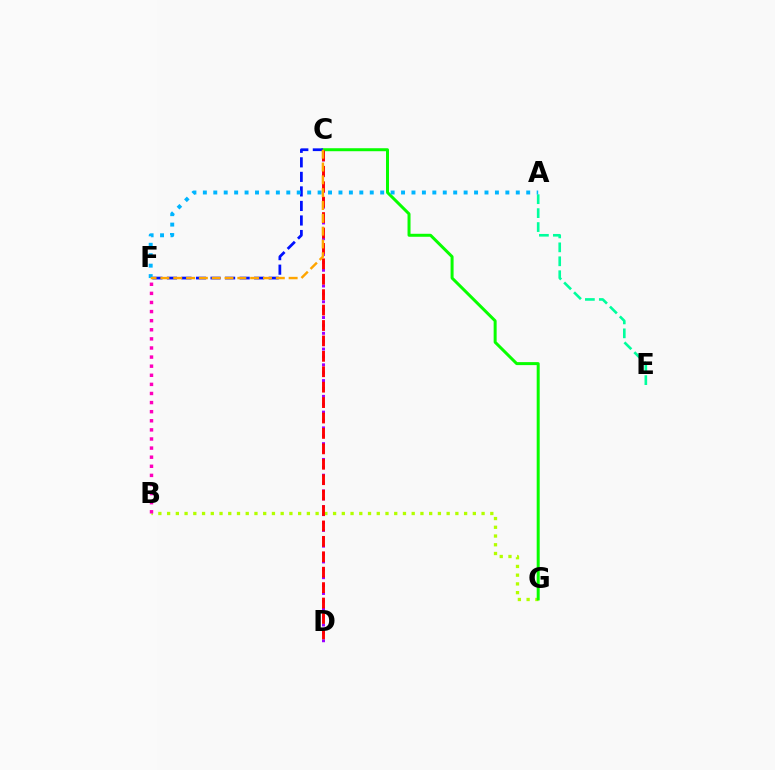{('C', 'D'): [{'color': '#9b00ff', 'line_style': 'dotted', 'thickness': 2.14}, {'color': '#ff0000', 'line_style': 'dashed', 'thickness': 2.09}], ('A', 'E'): [{'color': '#00ff9d', 'line_style': 'dashed', 'thickness': 1.89}], ('B', 'G'): [{'color': '#b3ff00', 'line_style': 'dotted', 'thickness': 2.37}], ('C', 'G'): [{'color': '#08ff00', 'line_style': 'solid', 'thickness': 2.16}], ('C', 'F'): [{'color': '#0010ff', 'line_style': 'dashed', 'thickness': 1.97}, {'color': '#ffa500', 'line_style': 'dashed', 'thickness': 1.74}], ('B', 'F'): [{'color': '#ff00bd', 'line_style': 'dotted', 'thickness': 2.47}], ('A', 'F'): [{'color': '#00b5ff', 'line_style': 'dotted', 'thickness': 2.83}]}